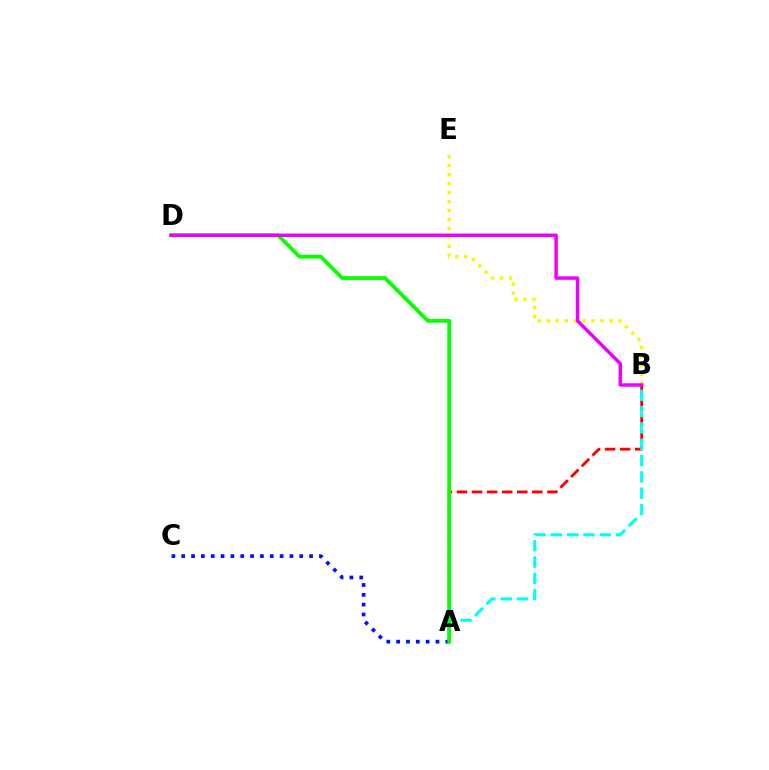{('A', 'B'): [{'color': '#ff0000', 'line_style': 'dashed', 'thickness': 2.05}, {'color': '#00fff6', 'line_style': 'dashed', 'thickness': 2.22}], ('B', 'E'): [{'color': '#fcf500', 'line_style': 'dotted', 'thickness': 2.43}], ('A', 'C'): [{'color': '#0010ff', 'line_style': 'dotted', 'thickness': 2.67}], ('A', 'D'): [{'color': '#08ff00', 'line_style': 'solid', 'thickness': 2.72}], ('B', 'D'): [{'color': '#ee00ff', 'line_style': 'solid', 'thickness': 2.49}]}